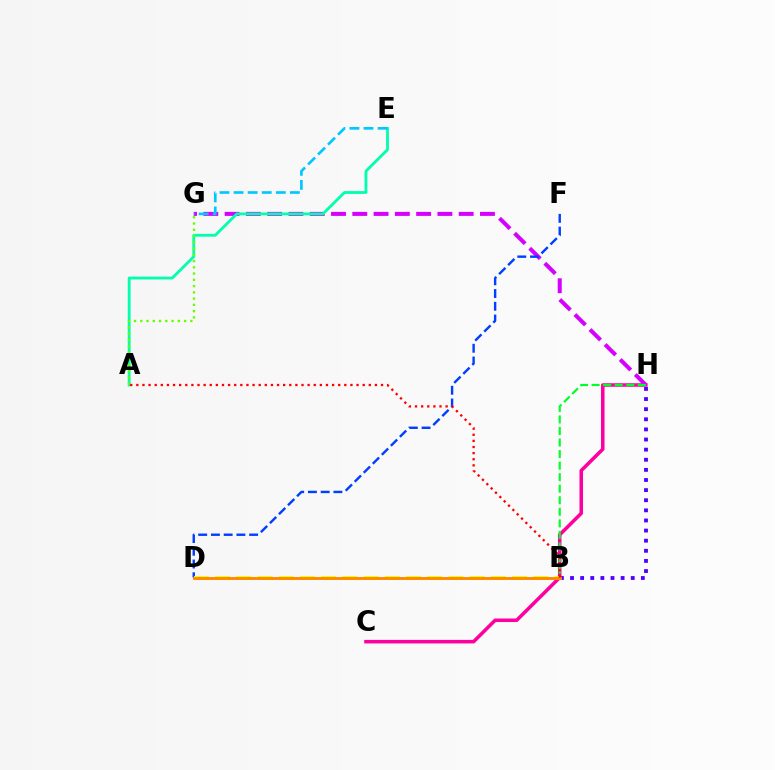{('B', 'H'): [{'color': '#4f00ff', 'line_style': 'dotted', 'thickness': 2.75}, {'color': '#00ff27', 'line_style': 'dashed', 'thickness': 1.57}], ('C', 'H'): [{'color': '#ff00a0', 'line_style': 'solid', 'thickness': 2.55}], ('G', 'H'): [{'color': '#d600ff', 'line_style': 'dashed', 'thickness': 2.89}], ('A', 'E'): [{'color': '#00ffaf', 'line_style': 'solid', 'thickness': 2.04}], ('D', 'F'): [{'color': '#003fff', 'line_style': 'dashed', 'thickness': 1.73}], ('A', 'G'): [{'color': '#66ff00', 'line_style': 'dotted', 'thickness': 1.7}], ('B', 'D'): [{'color': '#eeff00', 'line_style': 'dashed', 'thickness': 2.88}, {'color': '#ff8800', 'line_style': 'solid', 'thickness': 2.09}], ('E', 'G'): [{'color': '#00c7ff', 'line_style': 'dashed', 'thickness': 1.91}], ('A', 'B'): [{'color': '#ff0000', 'line_style': 'dotted', 'thickness': 1.66}]}